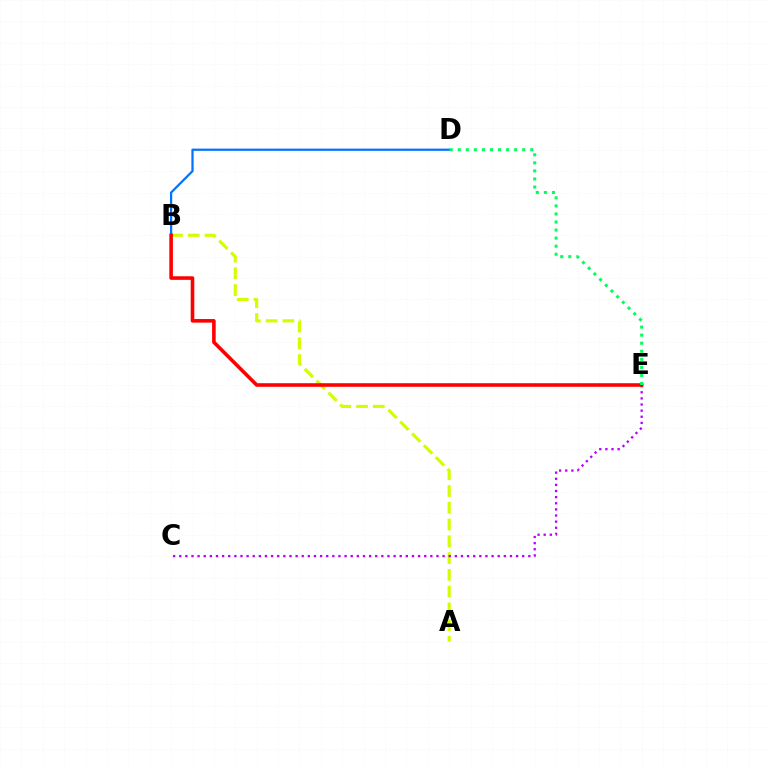{('A', 'B'): [{'color': '#d1ff00', 'line_style': 'dashed', 'thickness': 2.28}], ('B', 'D'): [{'color': '#0074ff', 'line_style': 'solid', 'thickness': 1.61}], ('C', 'E'): [{'color': '#b900ff', 'line_style': 'dotted', 'thickness': 1.66}], ('B', 'E'): [{'color': '#ff0000', 'line_style': 'solid', 'thickness': 2.58}], ('D', 'E'): [{'color': '#00ff5c', 'line_style': 'dotted', 'thickness': 2.19}]}